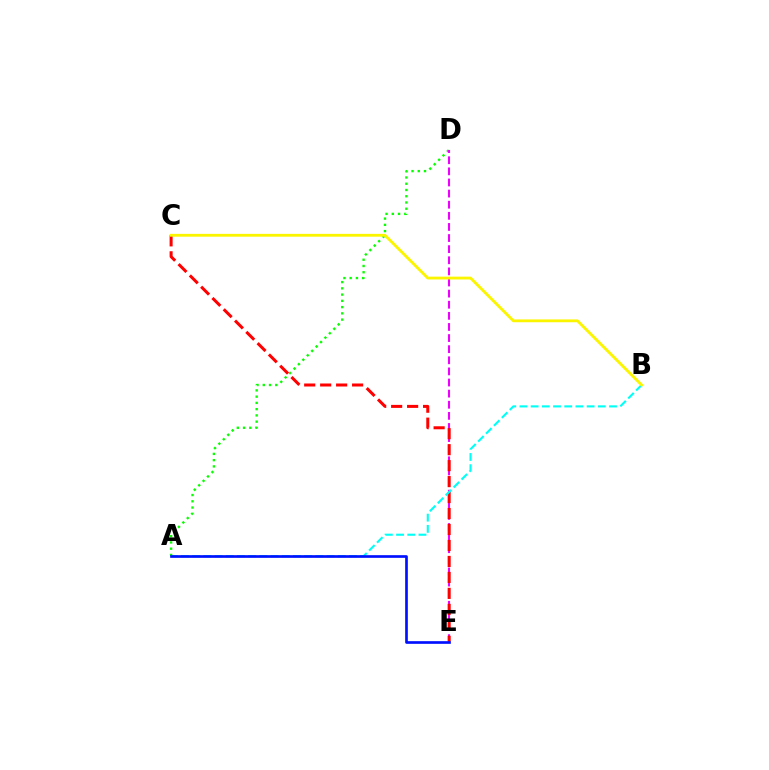{('A', 'D'): [{'color': '#08ff00', 'line_style': 'dotted', 'thickness': 1.7}], ('D', 'E'): [{'color': '#ee00ff', 'line_style': 'dashed', 'thickness': 1.51}], ('C', 'E'): [{'color': '#ff0000', 'line_style': 'dashed', 'thickness': 2.17}], ('A', 'B'): [{'color': '#00fff6', 'line_style': 'dashed', 'thickness': 1.52}], ('A', 'E'): [{'color': '#0010ff', 'line_style': 'solid', 'thickness': 1.92}], ('B', 'C'): [{'color': '#fcf500', 'line_style': 'solid', 'thickness': 2.04}]}